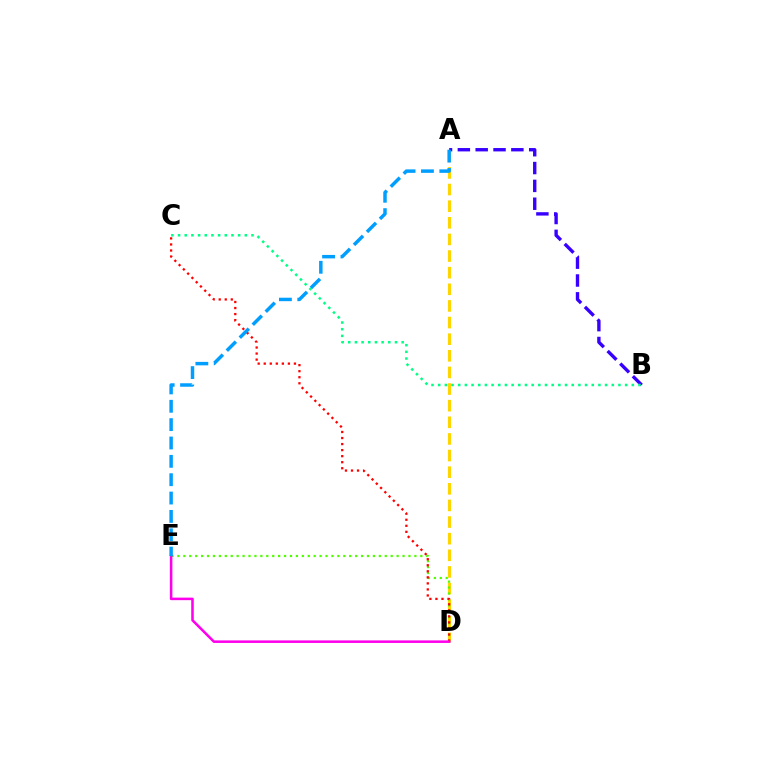{('A', 'D'): [{'color': '#ffd500', 'line_style': 'dashed', 'thickness': 2.26}], ('D', 'E'): [{'color': '#4fff00', 'line_style': 'dotted', 'thickness': 1.61}, {'color': '#ff00ed', 'line_style': 'solid', 'thickness': 1.83}], ('A', 'B'): [{'color': '#3700ff', 'line_style': 'dashed', 'thickness': 2.42}], ('C', 'D'): [{'color': '#ff0000', 'line_style': 'dotted', 'thickness': 1.64}], ('B', 'C'): [{'color': '#00ff86', 'line_style': 'dotted', 'thickness': 1.81}], ('A', 'E'): [{'color': '#009eff', 'line_style': 'dashed', 'thickness': 2.49}]}